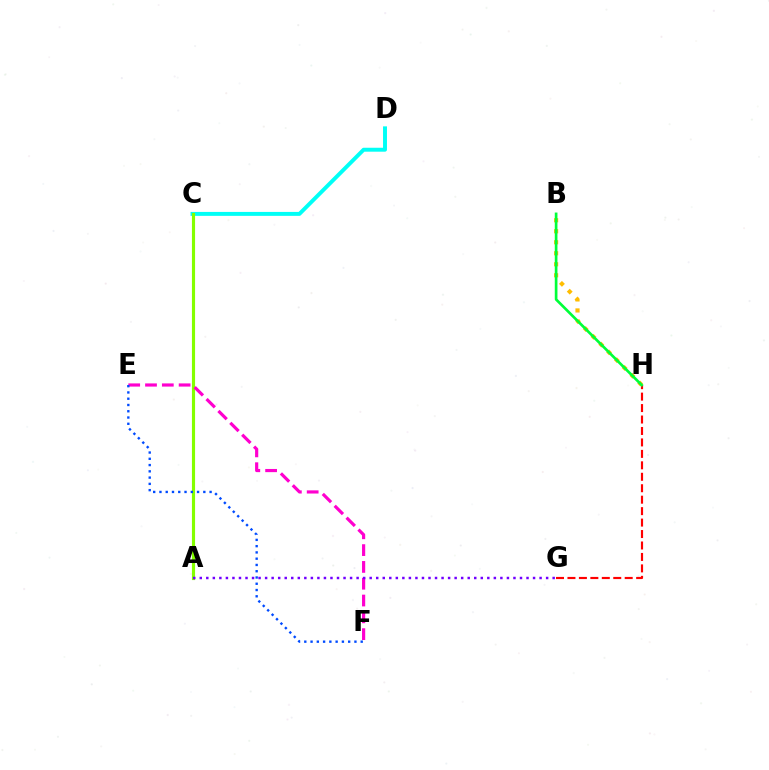{('C', 'D'): [{'color': '#00fff6', 'line_style': 'solid', 'thickness': 2.84}], ('A', 'C'): [{'color': '#84ff00', 'line_style': 'solid', 'thickness': 2.26}], ('E', 'F'): [{'color': '#ff00cf', 'line_style': 'dashed', 'thickness': 2.28}, {'color': '#004bff', 'line_style': 'dotted', 'thickness': 1.7}], ('G', 'H'): [{'color': '#ff0000', 'line_style': 'dashed', 'thickness': 1.56}], ('A', 'G'): [{'color': '#7200ff', 'line_style': 'dotted', 'thickness': 1.78}], ('B', 'H'): [{'color': '#ffbd00', 'line_style': 'dotted', 'thickness': 2.99}, {'color': '#00ff39', 'line_style': 'solid', 'thickness': 1.93}]}